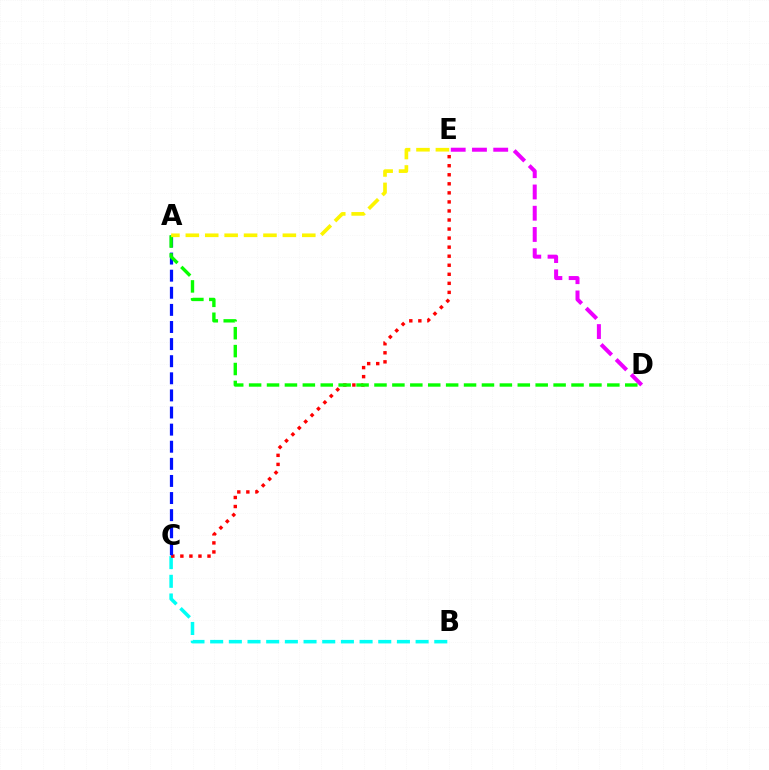{('B', 'C'): [{'color': '#00fff6', 'line_style': 'dashed', 'thickness': 2.54}], ('D', 'E'): [{'color': '#ee00ff', 'line_style': 'dashed', 'thickness': 2.89}], ('C', 'E'): [{'color': '#ff0000', 'line_style': 'dotted', 'thickness': 2.46}], ('A', 'C'): [{'color': '#0010ff', 'line_style': 'dashed', 'thickness': 2.32}], ('A', 'D'): [{'color': '#08ff00', 'line_style': 'dashed', 'thickness': 2.43}], ('A', 'E'): [{'color': '#fcf500', 'line_style': 'dashed', 'thickness': 2.64}]}